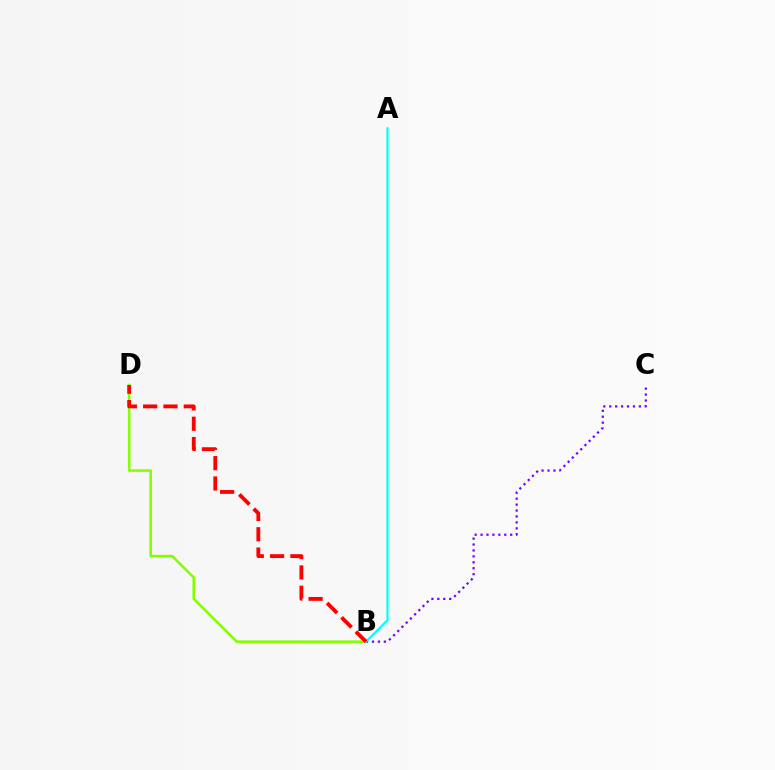{('B', 'D'): [{'color': '#84ff00', 'line_style': 'solid', 'thickness': 1.85}, {'color': '#ff0000', 'line_style': 'dashed', 'thickness': 2.76}], ('B', 'C'): [{'color': '#7200ff', 'line_style': 'dotted', 'thickness': 1.61}], ('A', 'B'): [{'color': '#00fff6', 'line_style': 'solid', 'thickness': 1.57}]}